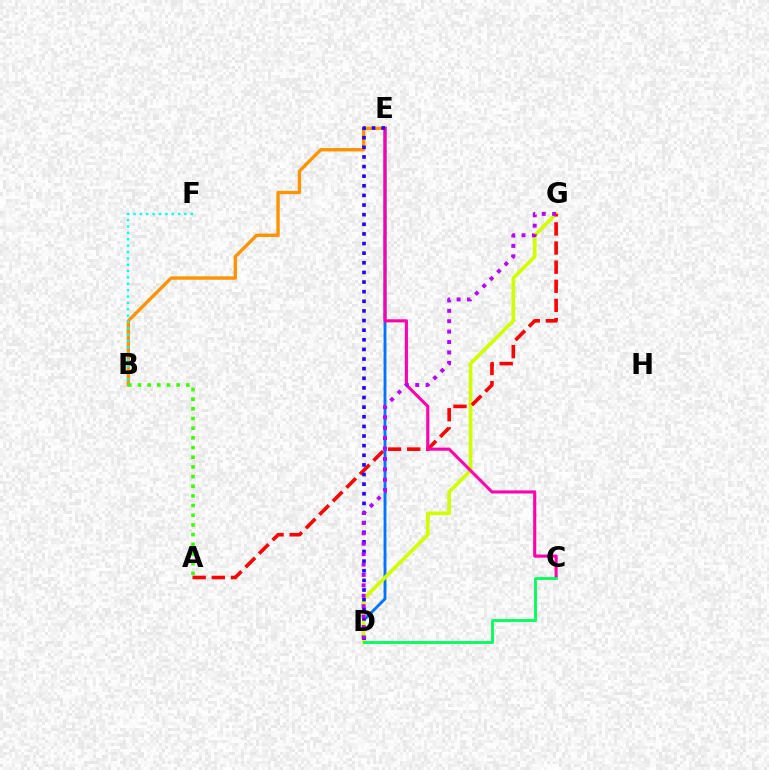{('B', 'E'): [{'color': '#ff9400', 'line_style': 'solid', 'thickness': 2.42}], ('A', 'B'): [{'color': '#3dff00', 'line_style': 'dotted', 'thickness': 2.63}], ('D', 'E'): [{'color': '#0074ff', 'line_style': 'solid', 'thickness': 2.07}, {'color': '#2500ff', 'line_style': 'dotted', 'thickness': 2.61}], ('D', 'G'): [{'color': '#d1ff00', 'line_style': 'solid', 'thickness': 2.67}, {'color': '#b900ff', 'line_style': 'dotted', 'thickness': 2.83}], ('A', 'G'): [{'color': '#ff0000', 'line_style': 'dashed', 'thickness': 2.6}], ('B', 'F'): [{'color': '#00fff6', 'line_style': 'dotted', 'thickness': 1.73}], ('C', 'E'): [{'color': '#ff00ac', 'line_style': 'solid', 'thickness': 2.23}], ('C', 'D'): [{'color': '#00ff5c', 'line_style': 'solid', 'thickness': 2.04}]}